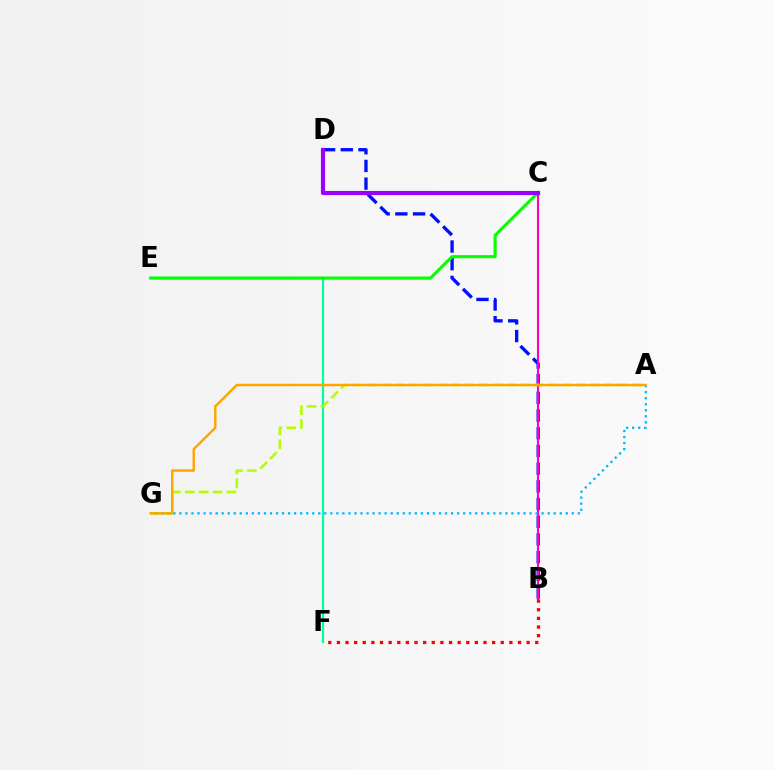{('B', 'D'): [{'color': '#0010ff', 'line_style': 'dashed', 'thickness': 2.4}], ('E', 'F'): [{'color': '#00ff9d', 'line_style': 'solid', 'thickness': 1.62}], ('C', 'E'): [{'color': '#08ff00', 'line_style': 'solid', 'thickness': 2.24}], ('B', 'C'): [{'color': '#ff00bd', 'line_style': 'solid', 'thickness': 1.51}], ('B', 'F'): [{'color': '#ff0000', 'line_style': 'dotted', 'thickness': 2.34}], ('A', 'G'): [{'color': '#b3ff00', 'line_style': 'dashed', 'thickness': 1.89}, {'color': '#00b5ff', 'line_style': 'dotted', 'thickness': 1.64}, {'color': '#ffa500', 'line_style': 'solid', 'thickness': 1.75}], ('C', 'D'): [{'color': '#9b00ff', 'line_style': 'solid', 'thickness': 2.97}]}